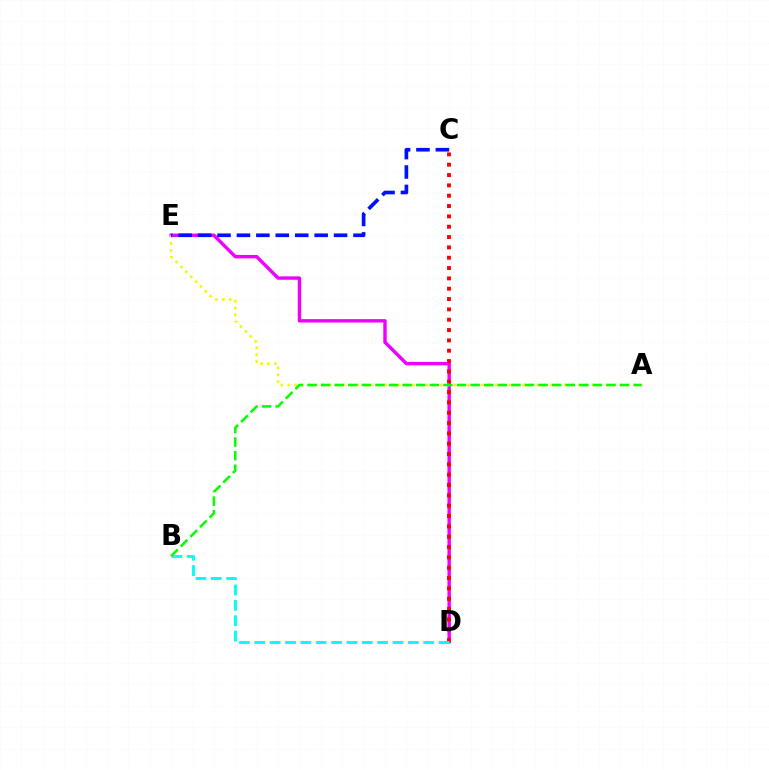{('D', 'E'): [{'color': '#ee00ff', 'line_style': 'solid', 'thickness': 2.46}], ('C', 'D'): [{'color': '#ff0000', 'line_style': 'dotted', 'thickness': 2.81}], ('A', 'E'): [{'color': '#fcf500', 'line_style': 'dotted', 'thickness': 1.88}], ('B', 'D'): [{'color': '#00fff6', 'line_style': 'dashed', 'thickness': 2.09}], ('C', 'E'): [{'color': '#0010ff', 'line_style': 'dashed', 'thickness': 2.64}], ('A', 'B'): [{'color': '#08ff00', 'line_style': 'dashed', 'thickness': 1.85}]}